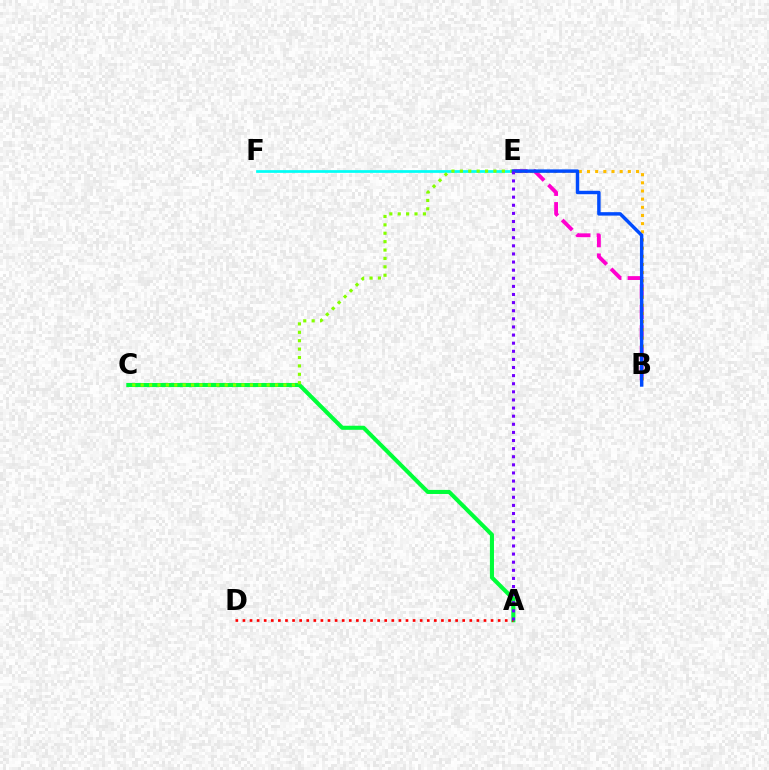{('A', 'C'): [{'color': '#00ff39', 'line_style': 'solid', 'thickness': 2.93}], ('E', 'F'): [{'color': '#00fff6', 'line_style': 'solid', 'thickness': 1.96}], ('A', 'D'): [{'color': '#ff0000', 'line_style': 'dotted', 'thickness': 1.93}], ('C', 'E'): [{'color': '#84ff00', 'line_style': 'dotted', 'thickness': 2.28}], ('B', 'E'): [{'color': '#ff00cf', 'line_style': 'dashed', 'thickness': 2.77}, {'color': '#ffbd00', 'line_style': 'dotted', 'thickness': 2.22}, {'color': '#004bff', 'line_style': 'solid', 'thickness': 2.48}], ('A', 'E'): [{'color': '#7200ff', 'line_style': 'dotted', 'thickness': 2.2}]}